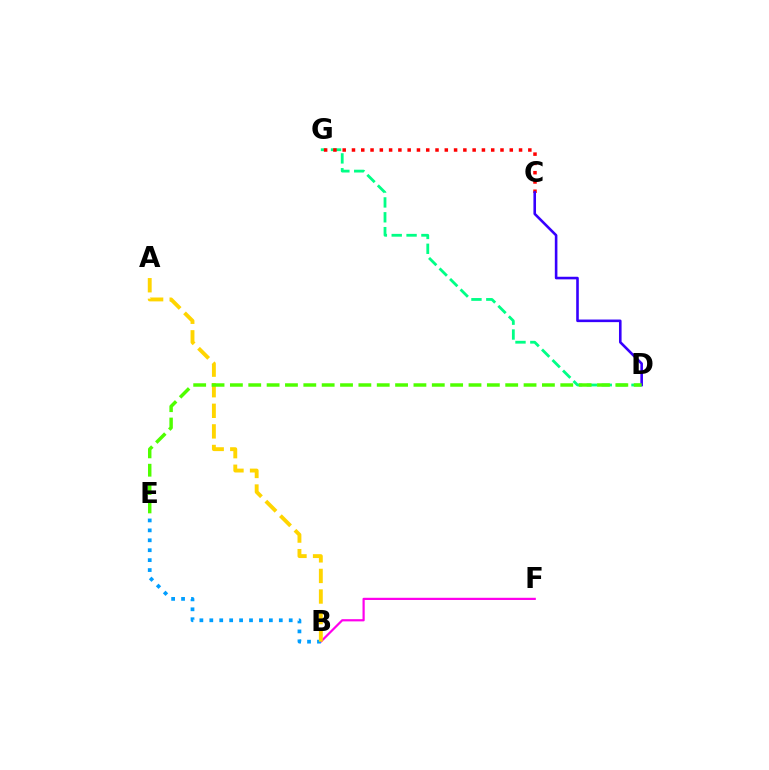{('D', 'G'): [{'color': '#00ff86', 'line_style': 'dashed', 'thickness': 2.02}], ('C', 'G'): [{'color': '#ff0000', 'line_style': 'dotted', 'thickness': 2.52}], ('B', 'F'): [{'color': '#ff00ed', 'line_style': 'solid', 'thickness': 1.59}], ('C', 'D'): [{'color': '#3700ff', 'line_style': 'solid', 'thickness': 1.87}], ('B', 'E'): [{'color': '#009eff', 'line_style': 'dotted', 'thickness': 2.7}], ('A', 'B'): [{'color': '#ffd500', 'line_style': 'dashed', 'thickness': 2.8}], ('D', 'E'): [{'color': '#4fff00', 'line_style': 'dashed', 'thickness': 2.49}]}